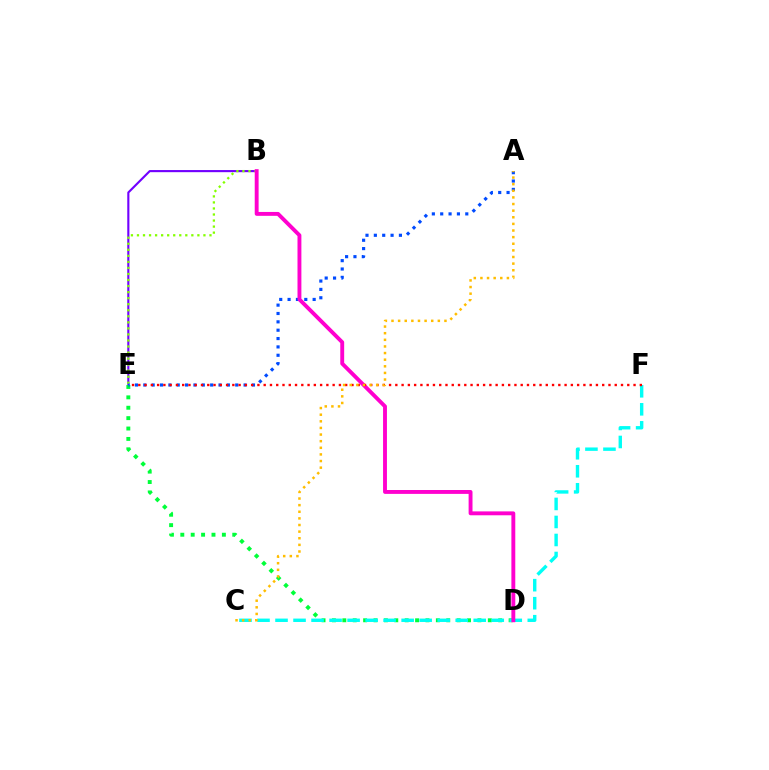{('B', 'E'): [{'color': '#7200ff', 'line_style': 'solid', 'thickness': 1.53}, {'color': '#84ff00', 'line_style': 'dotted', 'thickness': 1.64}], ('D', 'E'): [{'color': '#00ff39', 'line_style': 'dotted', 'thickness': 2.82}], ('C', 'F'): [{'color': '#00fff6', 'line_style': 'dashed', 'thickness': 2.45}], ('A', 'E'): [{'color': '#004bff', 'line_style': 'dotted', 'thickness': 2.27}], ('B', 'D'): [{'color': '#ff00cf', 'line_style': 'solid', 'thickness': 2.8}], ('E', 'F'): [{'color': '#ff0000', 'line_style': 'dotted', 'thickness': 1.7}], ('A', 'C'): [{'color': '#ffbd00', 'line_style': 'dotted', 'thickness': 1.8}]}